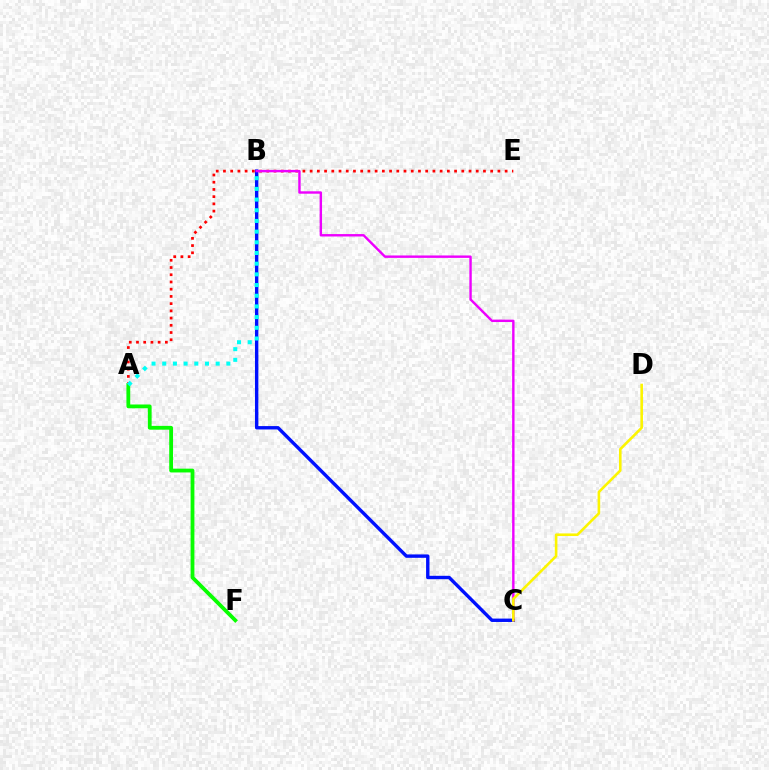{('B', 'C'): [{'color': '#0010ff', 'line_style': 'solid', 'thickness': 2.44}, {'color': '#ee00ff', 'line_style': 'solid', 'thickness': 1.73}], ('A', 'E'): [{'color': '#ff0000', 'line_style': 'dotted', 'thickness': 1.96}], ('A', 'F'): [{'color': '#08ff00', 'line_style': 'solid', 'thickness': 2.73}], ('A', 'B'): [{'color': '#00fff6', 'line_style': 'dotted', 'thickness': 2.9}], ('C', 'D'): [{'color': '#fcf500', 'line_style': 'solid', 'thickness': 1.87}]}